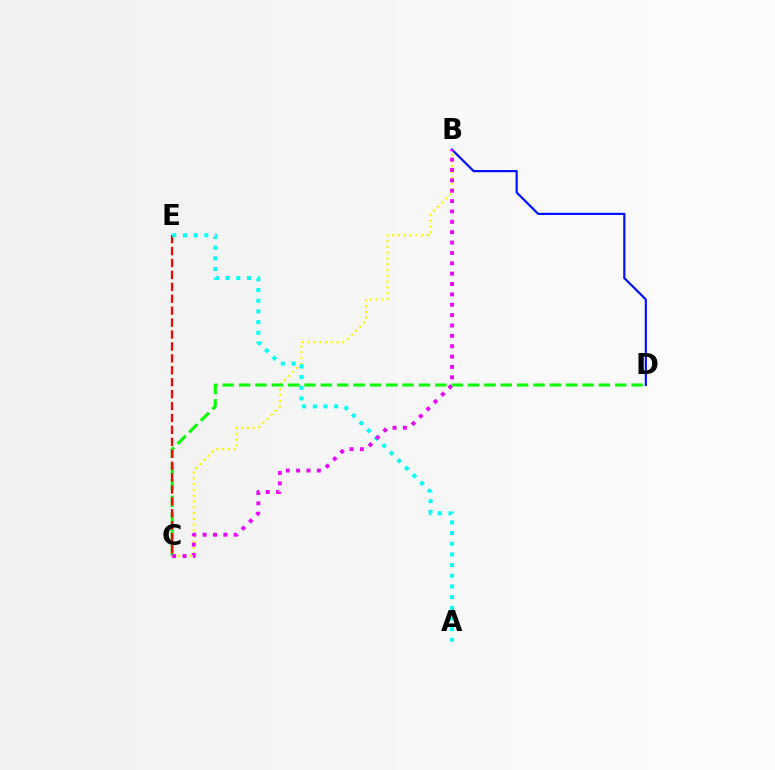{('B', 'C'): [{'color': '#fcf500', 'line_style': 'dotted', 'thickness': 1.57}, {'color': '#ee00ff', 'line_style': 'dotted', 'thickness': 2.82}], ('C', 'D'): [{'color': '#08ff00', 'line_style': 'dashed', 'thickness': 2.22}], ('B', 'D'): [{'color': '#0010ff', 'line_style': 'solid', 'thickness': 1.58}], ('C', 'E'): [{'color': '#ff0000', 'line_style': 'dashed', 'thickness': 1.62}], ('A', 'E'): [{'color': '#00fff6', 'line_style': 'dotted', 'thickness': 2.9}]}